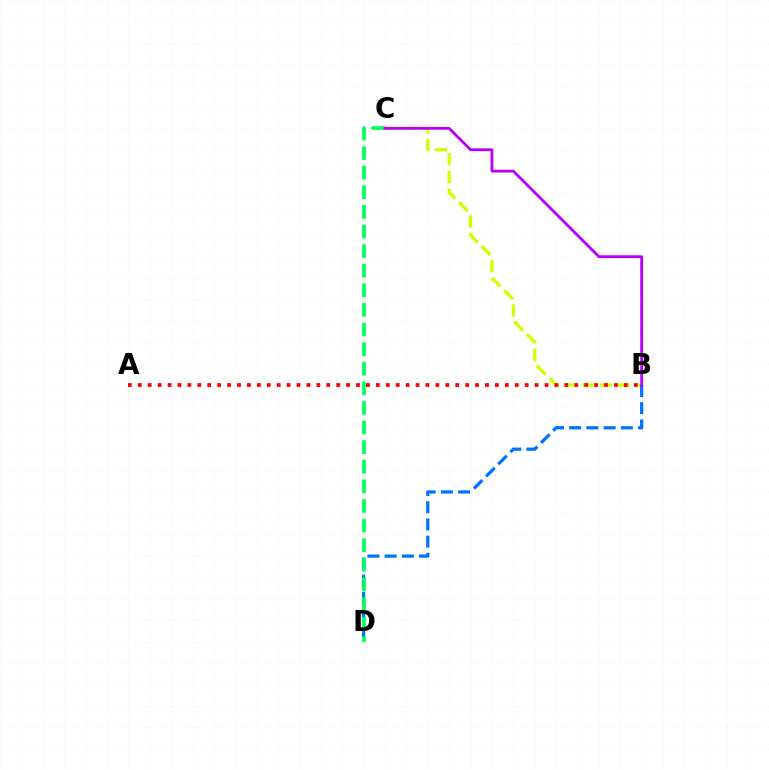{('B', 'C'): [{'color': '#d1ff00', 'line_style': 'dashed', 'thickness': 2.42}, {'color': '#b900ff', 'line_style': 'solid', 'thickness': 2.02}], ('B', 'D'): [{'color': '#0074ff', 'line_style': 'dashed', 'thickness': 2.34}], ('C', 'D'): [{'color': '#00ff5c', 'line_style': 'dashed', 'thickness': 2.66}], ('A', 'B'): [{'color': '#ff0000', 'line_style': 'dotted', 'thickness': 2.7}]}